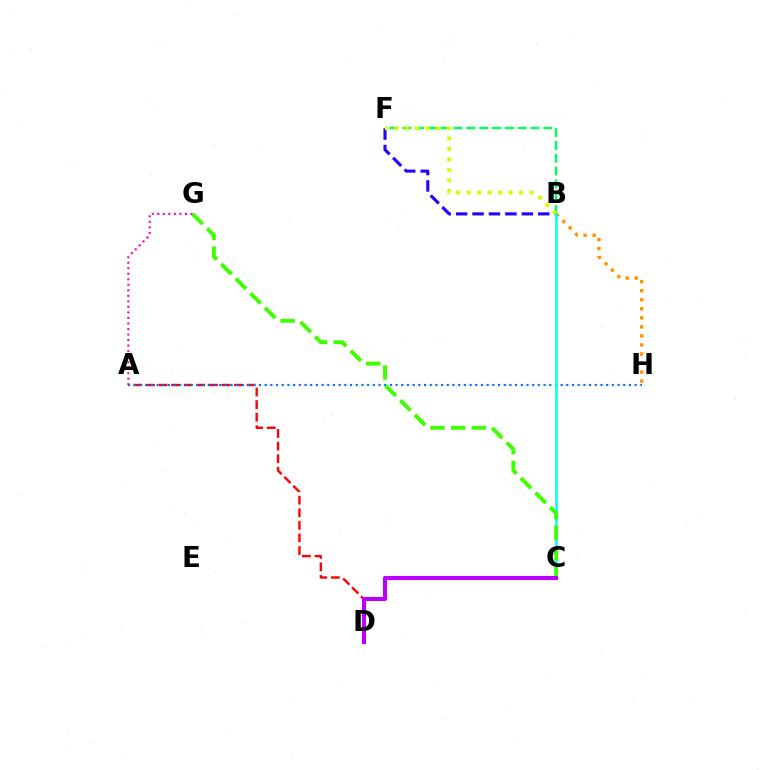{('A', 'D'): [{'color': '#ff0000', 'line_style': 'dashed', 'thickness': 1.71}], ('A', 'H'): [{'color': '#0074ff', 'line_style': 'dotted', 'thickness': 1.55}], ('B', 'F'): [{'color': '#2500ff', 'line_style': 'dashed', 'thickness': 2.23}, {'color': '#00ff5c', 'line_style': 'dashed', 'thickness': 1.74}, {'color': '#d1ff00', 'line_style': 'dotted', 'thickness': 2.85}], ('A', 'G'): [{'color': '#ff00ac', 'line_style': 'dotted', 'thickness': 1.5}], ('B', 'H'): [{'color': '#ff9400', 'line_style': 'dotted', 'thickness': 2.46}], ('B', 'C'): [{'color': '#00fff6', 'line_style': 'solid', 'thickness': 1.87}], ('C', 'G'): [{'color': '#3dff00', 'line_style': 'dashed', 'thickness': 2.81}], ('C', 'D'): [{'color': '#b900ff', 'line_style': 'solid', 'thickness': 2.94}]}